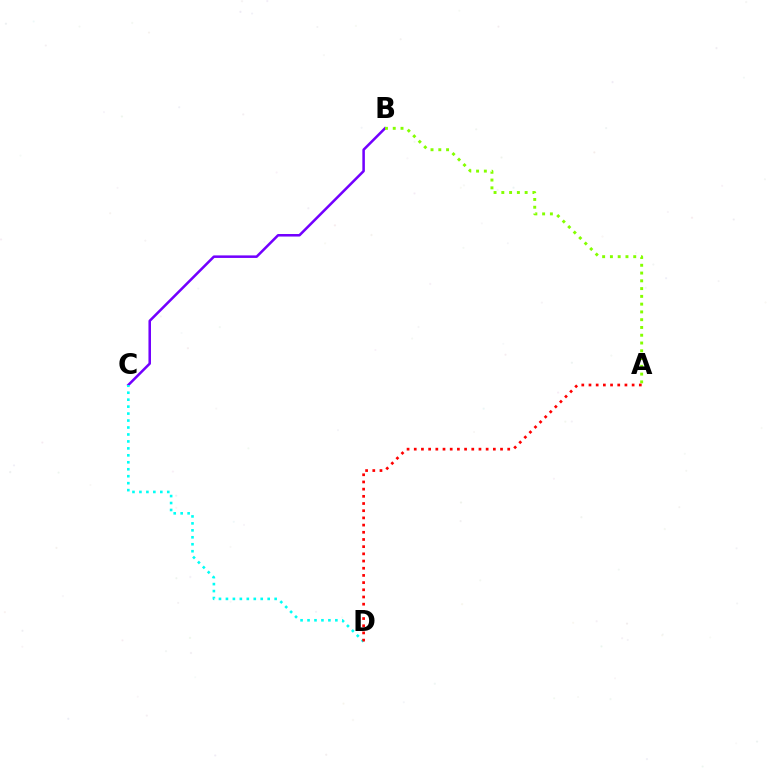{('B', 'C'): [{'color': '#7200ff', 'line_style': 'solid', 'thickness': 1.83}], ('A', 'B'): [{'color': '#84ff00', 'line_style': 'dotted', 'thickness': 2.11}], ('C', 'D'): [{'color': '#00fff6', 'line_style': 'dotted', 'thickness': 1.89}], ('A', 'D'): [{'color': '#ff0000', 'line_style': 'dotted', 'thickness': 1.95}]}